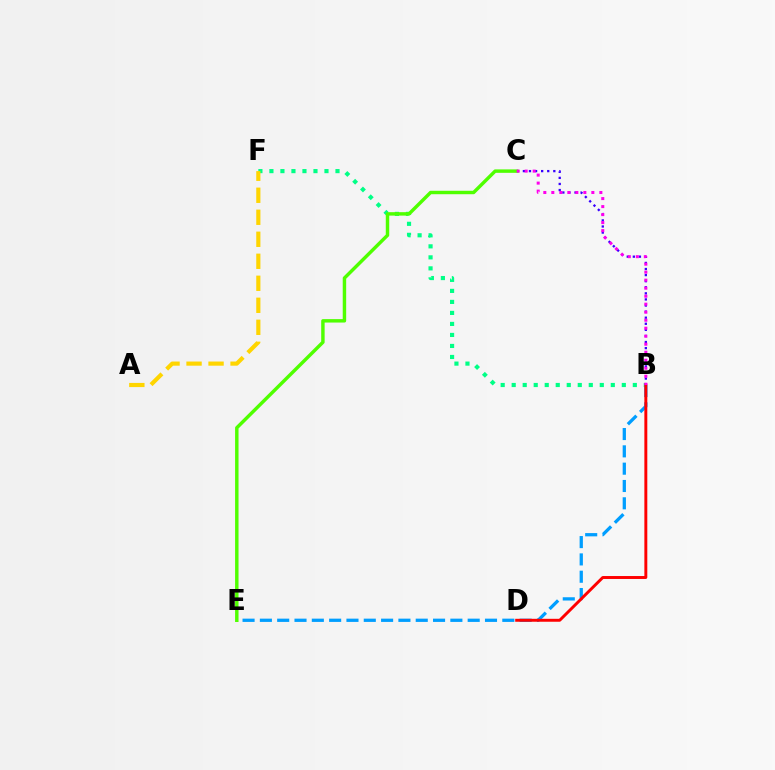{('B', 'F'): [{'color': '#00ff86', 'line_style': 'dotted', 'thickness': 2.99}], ('B', 'E'): [{'color': '#009eff', 'line_style': 'dashed', 'thickness': 2.35}], ('B', 'C'): [{'color': '#3700ff', 'line_style': 'dotted', 'thickness': 1.65}, {'color': '#ff00ed', 'line_style': 'dotted', 'thickness': 2.18}], ('B', 'D'): [{'color': '#ff0000', 'line_style': 'solid', 'thickness': 2.12}], ('A', 'F'): [{'color': '#ffd500', 'line_style': 'dashed', 'thickness': 2.99}], ('C', 'E'): [{'color': '#4fff00', 'line_style': 'solid', 'thickness': 2.47}]}